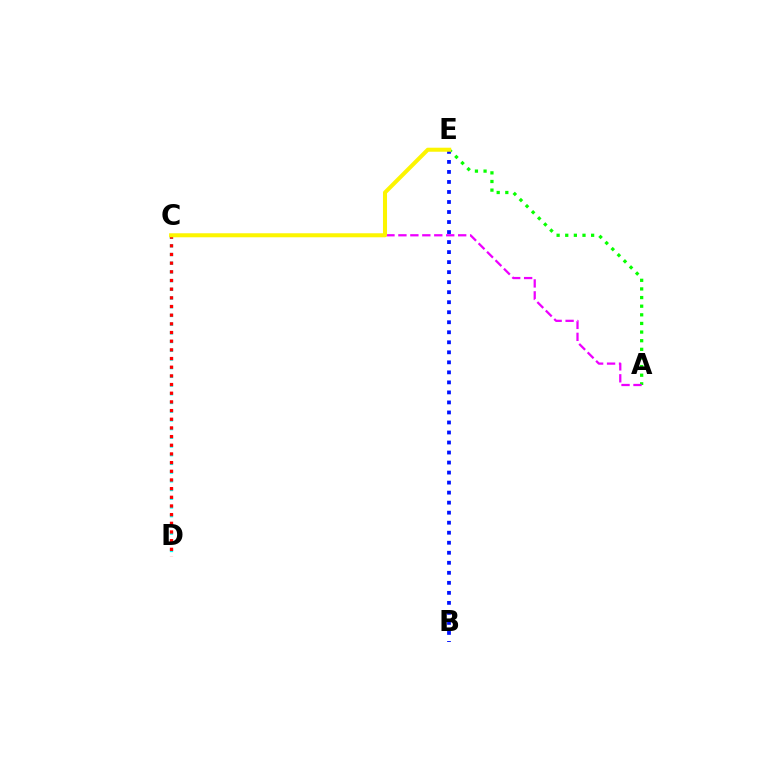{('A', 'E'): [{'color': '#08ff00', 'line_style': 'dotted', 'thickness': 2.34}], ('A', 'C'): [{'color': '#ee00ff', 'line_style': 'dashed', 'thickness': 1.62}], ('C', 'D'): [{'color': '#00fff6', 'line_style': 'dotted', 'thickness': 2.36}, {'color': '#ff0000', 'line_style': 'dotted', 'thickness': 2.36}], ('B', 'E'): [{'color': '#0010ff', 'line_style': 'dotted', 'thickness': 2.72}], ('C', 'E'): [{'color': '#fcf500', 'line_style': 'solid', 'thickness': 2.9}]}